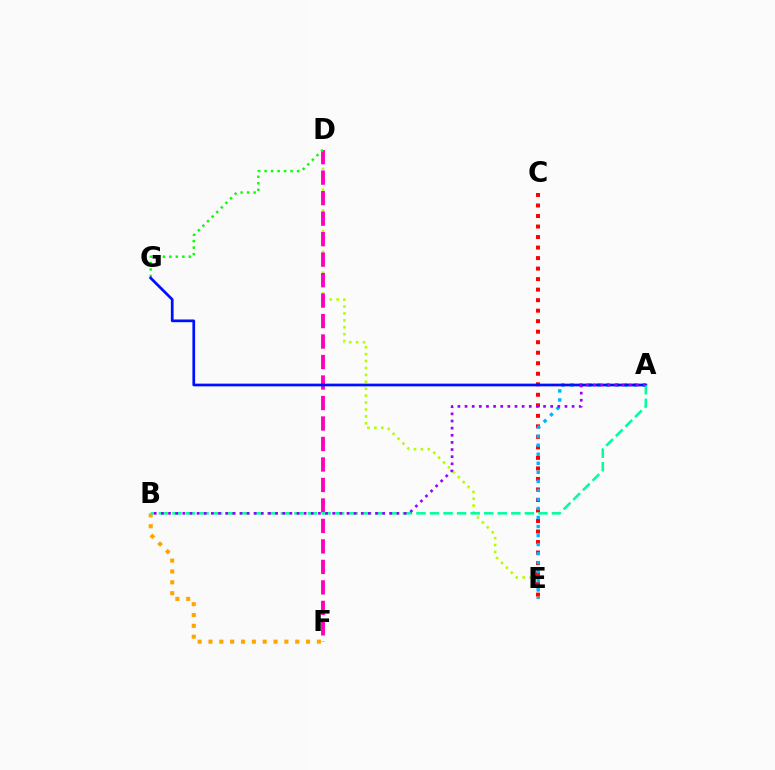{('B', 'F'): [{'color': '#ffa500', 'line_style': 'dotted', 'thickness': 2.95}], ('D', 'E'): [{'color': '#b3ff00', 'line_style': 'dotted', 'thickness': 1.88}], ('C', 'E'): [{'color': '#ff0000', 'line_style': 'dotted', 'thickness': 2.86}], ('A', 'E'): [{'color': '#00b5ff', 'line_style': 'dotted', 'thickness': 2.45}], ('D', 'F'): [{'color': '#ff00bd', 'line_style': 'dashed', 'thickness': 2.78}], ('D', 'G'): [{'color': '#08ff00', 'line_style': 'dotted', 'thickness': 1.76}], ('A', 'G'): [{'color': '#0010ff', 'line_style': 'solid', 'thickness': 1.96}], ('A', 'B'): [{'color': '#00ff9d', 'line_style': 'dashed', 'thickness': 1.84}, {'color': '#9b00ff', 'line_style': 'dotted', 'thickness': 1.94}]}